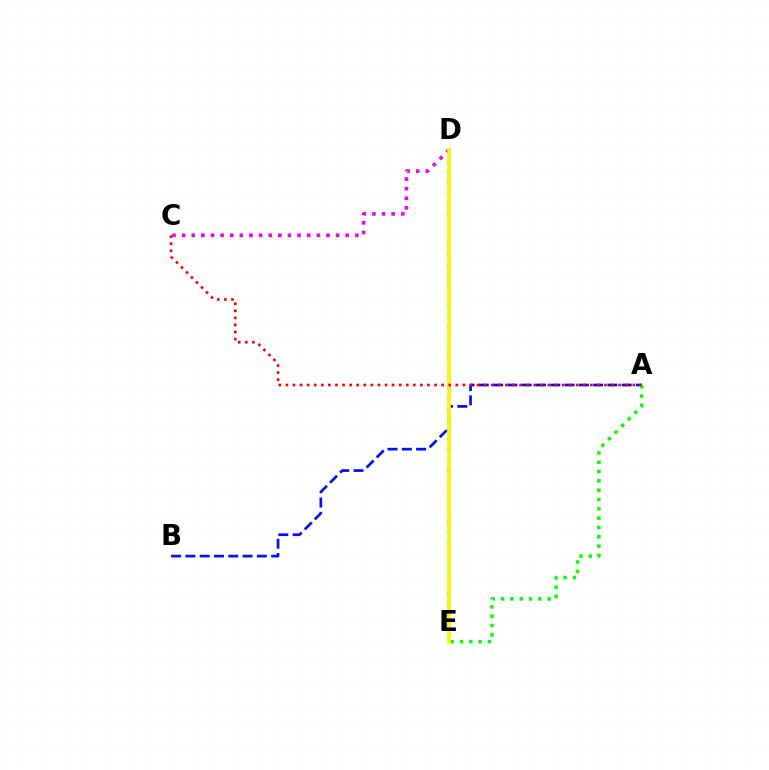{('A', 'B'): [{'color': '#0010ff', 'line_style': 'dashed', 'thickness': 1.94}], ('D', 'E'): [{'color': '#00fff6', 'line_style': 'dotted', 'thickness': 2.79}, {'color': '#fcf500', 'line_style': 'solid', 'thickness': 2.57}], ('A', 'E'): [{'color': '#08ff00', 'line_style': 'dotted', 'thickness': 2.53}], ('C', 'D'): [{'color': '#ee00ff', 'line_style': 'dotted', 'thickness': 2.61}], ('A', 'C'): [{'color': '#ff0000', 'line_style': 'dotted', 'thickness': 1.92}]}